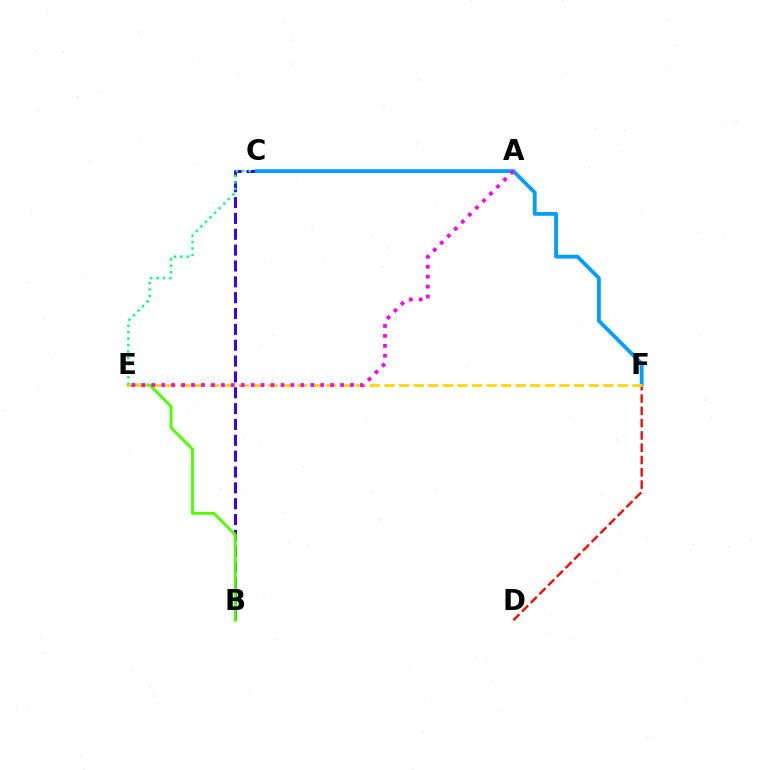{('D', 'F'): [{'color': '#ff0000', 'line_style': 'dashed', 'thickness': 1.67}], ('B', 'C'): [{'color': '#3700ff', 'line_style': 'dashed', 'thickness': 2.15}], ('A', 'E'): [{'color': '#00ff86', 'line_style': 'dotted', 'thickness': 1.75}, {'color': '#ff00ed', 'line_style': 'dotted', 'thickness': 2.7}], ('C', 'F'): [{'color': '#009eff', 'line_style': 'solid', 'thickness': 2.75}], ('B', 'E'): [{'color': '#4fff00', 'line_style': 'solid', 'thickness': 2.08}], ('E', 'F'): [{'color': '#ffd500', 'line_style': 'dashed', 'thickness': 1.98}]}